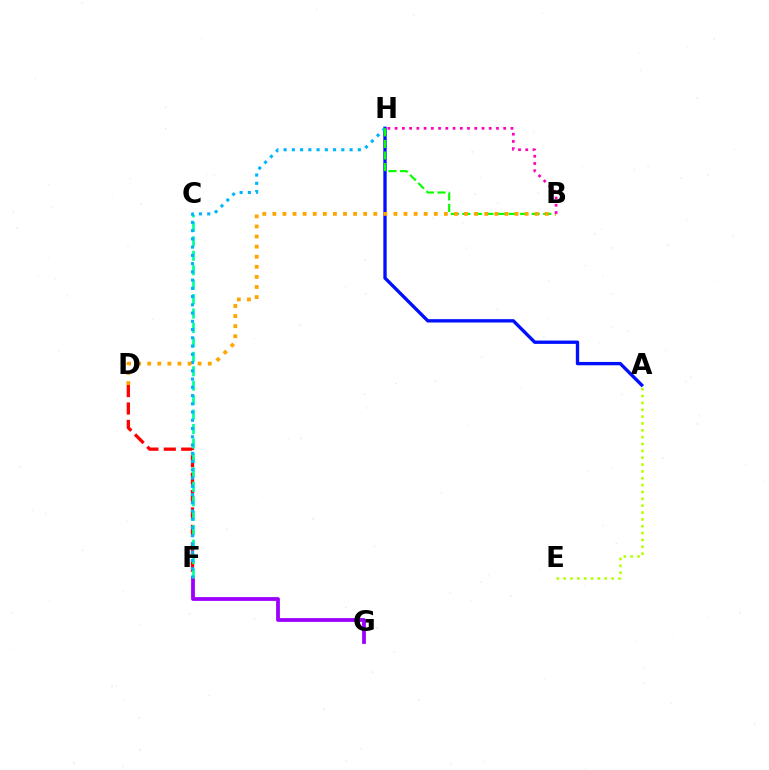{('A', 'E'): [{'color': '#b3ff00', 'line_style': 'dotted', 'thickness': 1.86}], ('D', 'F'): [{'color': '#ff0000', 'line_style': 'dashed', 'thickness': 2.36}], ('F', 'G'): [{'color': '#9b00ff', 'line_style': 'solid', 'thickness': 2.72}], ('C', 'F'): [{'color': '#00ff9d', 'line_style': 'dashed', 'thickness': 1.96}], ('A', 'H'): [{'color': '#0010ff', 'line_style': 'solid', 'thickness': 2.4}], ('F', 'H'): [{'color': '#00b5ff', 'line_style': 'dotted', 'thickness': 2.24}], ('B', 'H'): [{'color': '#08ff00', 'line_style': 'dashed', 'thickness': 1.57}, {'color': '#ff00bd', 'line_style': 'dotted', 'thickness': 1.97}], ('B', 'D'): [{'color': '#ffa500', 'line_style': 'dotted', 'thickness': 2.74}]}